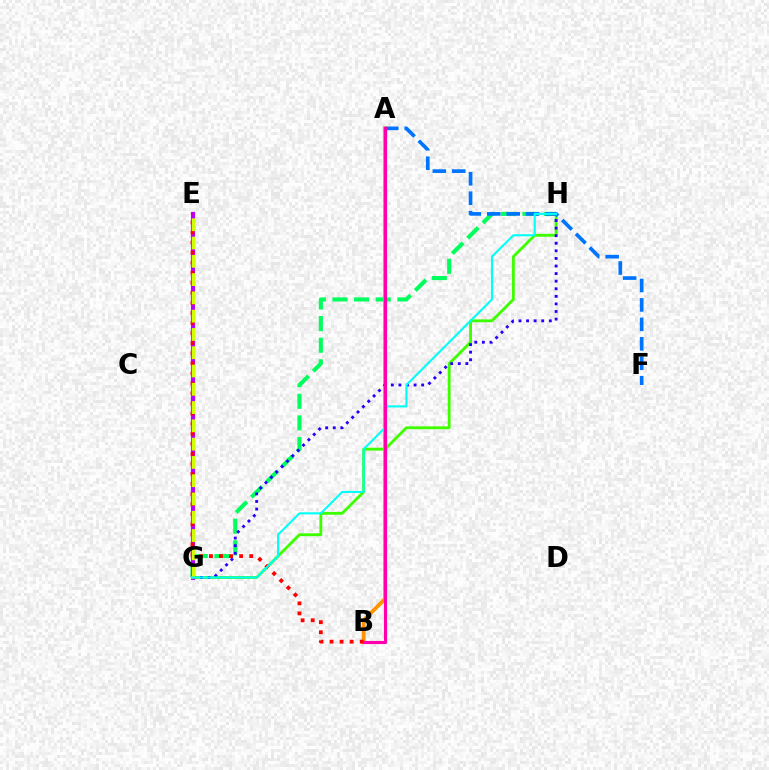{('G', 'H'): [{'color': '#00ff5c', 'line_style': 'dashed', 'thickness': 2.94}, {'color': '#3dff00', 'line_style': 'solid', 'thickness': 2.05}, {'color': '#2500ff', 'line_style': 'dotted', 'thickness': 2.06}, {'color': '#00fff6', 'line_style': 'solid', 'thickness': 1.51}], ('E', 'G'): [{'color': '#b900ff', 'line_style': 'solid', 'thickness': 2.97}, {'color': '#d1ff00', 'line_style': 'dashed', 'thickness': 2.48}], ('A', 'B'): [{'color': '#ff9400', 'line_style': 'solid', 'thickness': 2.76}, {'color': '#ff00ac', 'line_style': 'solid', 'thickness': 2.26}], ('B', 'E'): [{'color': '#ff0000', 'line_style': 'dotted', 'thickness': 2.73}], ('A', 'F'): [{'color': '#0074ff', 'line_style': 'dashed', 'thickness': 2.64}]}